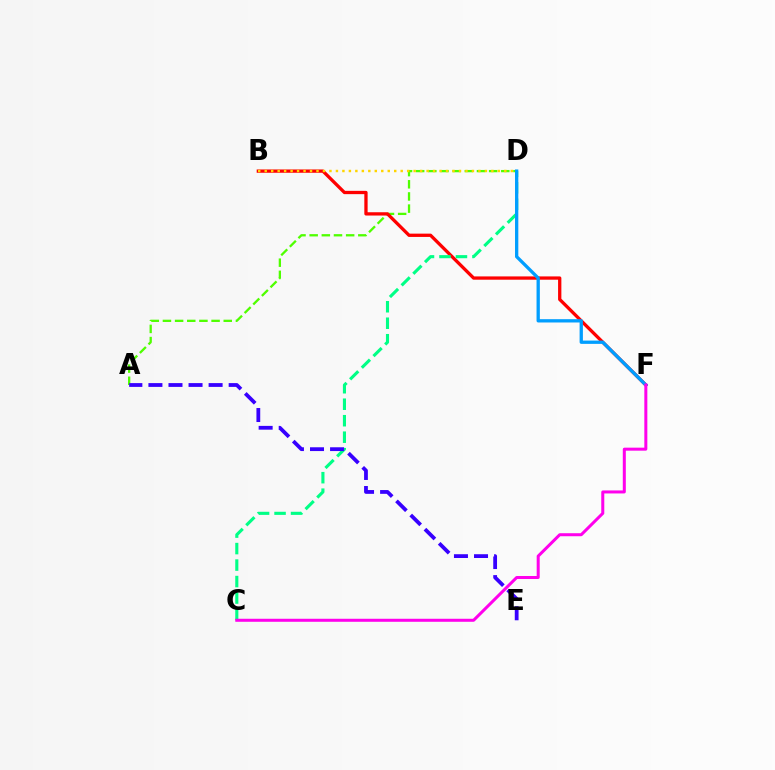{('A', 'D'): [{'color': '#4fff00', 'line_style': 'dashed', 'thickness': 1.65}], ('B', 'F'): [{'color': '#ff0000', 'line_style': 'solid', 'thickness': 2.37}], ('C', 'D'): [{'color': '#00ff86', 'line_style': 'dashed', 'thickness': 2.24}], ('A', 'E'): [{'color': '#3700ff', 'line_style': 'dashed', 'thickness': 2.73}], ('D', 'F'): [{'color': '#009eff', 'line_style': 'solid', 'thickness': 2.38}], ('C', 'F'): [{'color': '#ff00ed', 'line_style': 'solid', 'thickness': 2.17}], ('B', 'D'): [{'color': '#ffd500', 'line_style': 'dotted', 'thickness': 1.76}]}